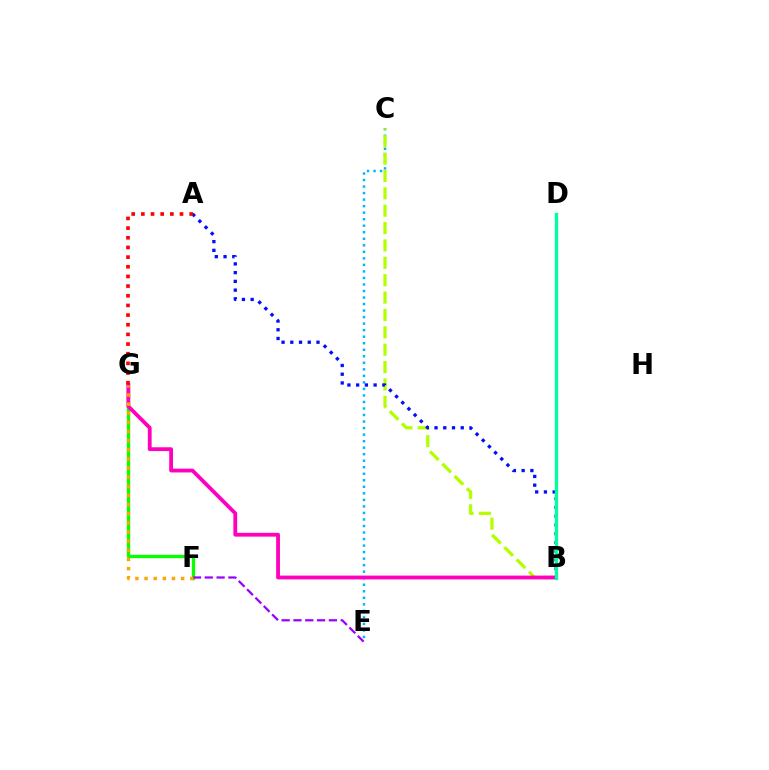{('C', 'E'): [{'color': '#00b5ff', 'line_style': 'dotted', 'thickness': 1.77}], ('B', 'C'): [{'color': '#b3ff00', 'line_style': 'dashed', 'thickness': 2.36}], ('F', 'G'): [{'color': '#08ff00', 'line_style': 'solid', 'thickness': 2.39}, {'color': '#ffa500', 'line_style': 'dotted', 'thickness': 2.48}], ('E', 'F'): [{'color': '#9b00ff', 'line_style': 'dashed', 'thickness': 1.61}], ('A', 'B'): [{'color': '#0010ff', 'line_style': 'dotted', 'thickness': 2.37}], ('B', 'G'): [{'color': '#ff00bd', 'line_style': 'solid', 'thickness': 2.74}], ('B', 'D'): [{'color': '#00ff9d', 'line_style': 'solid', 'thickness': 2.35}], ('A', 'G'): [{'color': '#ff0000', 'line_style': 'dotted', 'thickness': 2.63}]}